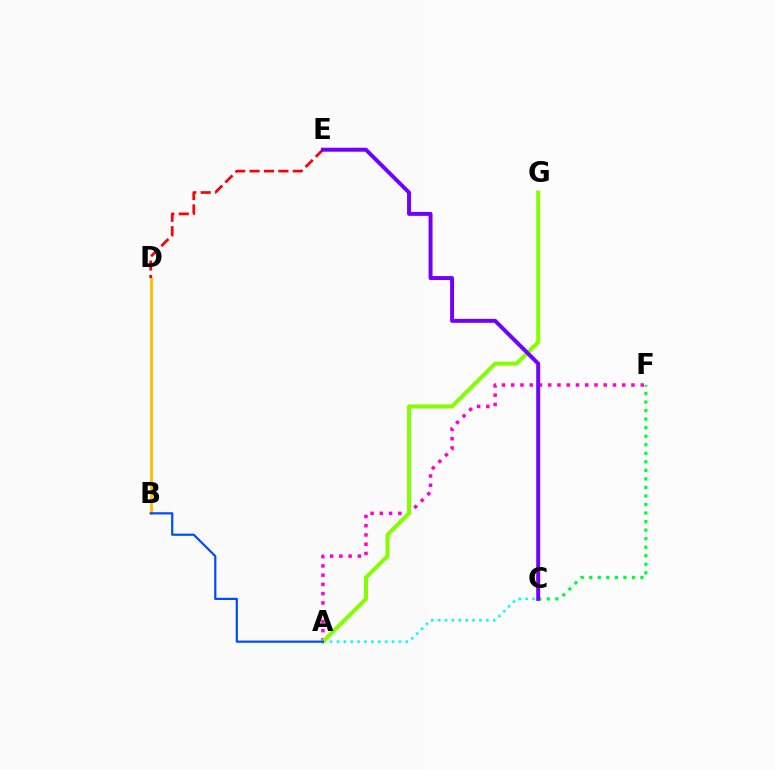{('B', 'D'): [{'color': '#ffbd00', 'line_style': 'solid', 'thickness': 2.01}], ('A', 'F'): [{'color': '#ff00cf', 'line_style': 'dotted', 'thickness': 2.51}], ('A', 'C'): [{'color': '#00fff6', 'line_style': 'dotted', 'thickness': 1.87}], ('A', 'G'): [{'color': '#84ff00', 'line_style': 'solid', 'thickness': 2.89}], ('A', 'B'): [{'color': '#004bff', 'line_style': 'solid', 'thickness': 1.58}], ('D', 'E'): [{'color': '#ff0000', 'line_style': 'dashed', 'thickness': 1.96}], ('C', 'F'): [{'color': '#00ff39', 'line_style': 'dotted', 'thickness': 2.32}], ('C', 'E'): [{'color': '#7200ff', 'line_style': 'solid', 'thickness': 2.85}]}